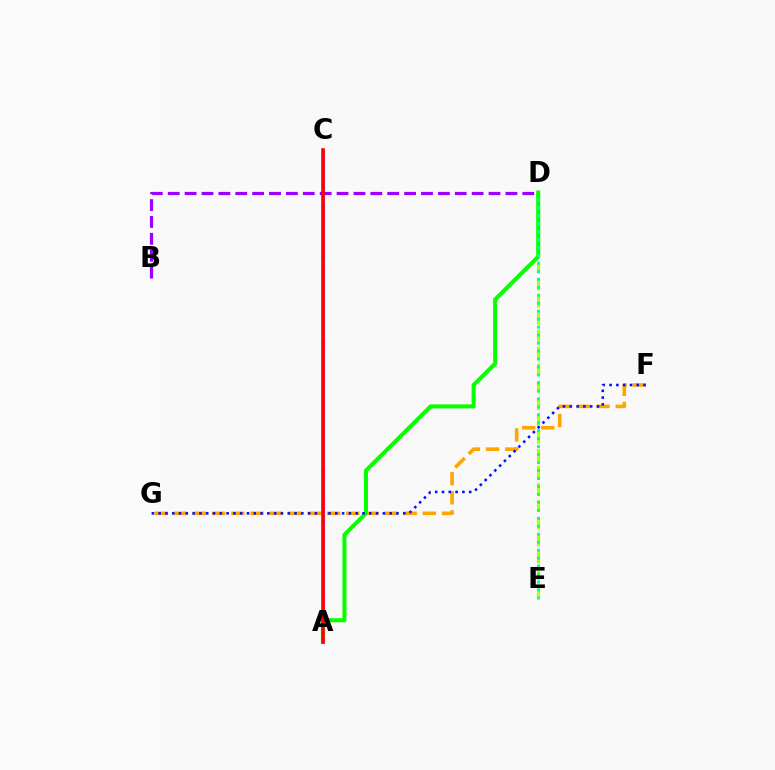{('F', 'G'): [{'color': '#ffa500', 'line_style': 'dashed', 'thickness': 2.6}, {'color': '#0010ff', 'line_style': 'dotted', 'thickness': 1.85}], ('D', 'E'): [{'color': '#b3ff00', 'line_style': 'dashed', 'thickness': 2.31}, {'color': '#00ff9d', 'line_style': 'dotted', 'thickness': 2.16}], ('A', 'C'): [{'color': '#ff00bd', 'line_style': 'solid', 'thickness': 1.9}, {'color': '#00b5ff', 'line_style': 'dotted', 'thickness': 2.31}, {'color': '#ff0000', 'line_style': 'solid', 'thickness': 2.56}], ('B', 'D'): [{'color': '#9b00ff', 'line_style': 'dashed', 'thickness': 2.29}], ('A', 'D'): [{'color': '#08ff00', 'line_style': 'solid', 'thickness': 2.91}]}